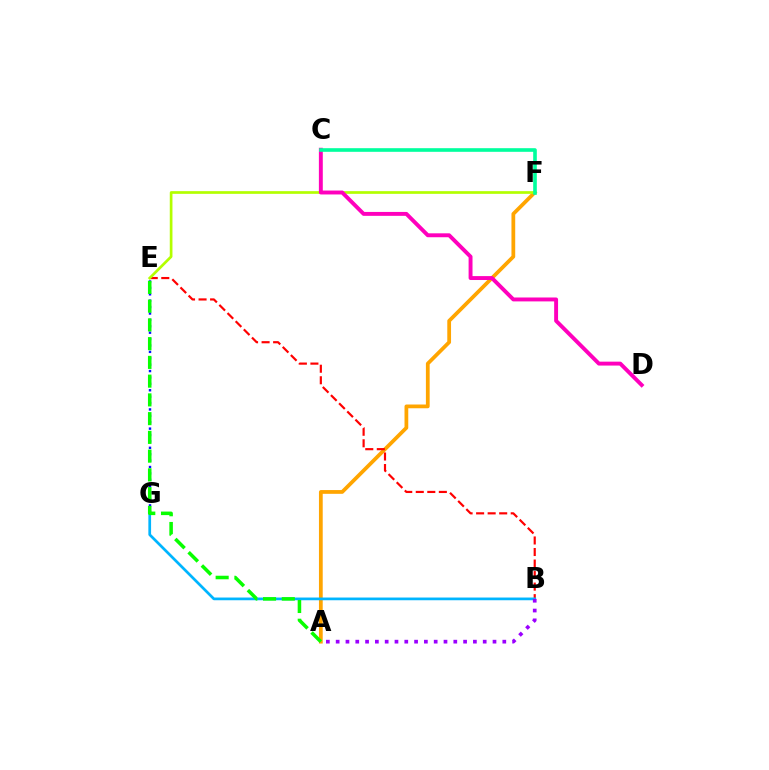{('A', 'F'): [{'color': '#ffa500', 'line_style': 'solid', 'thickness': 2.71}], ('E', 'G'): [{'color': '#0010ff', 'line_style': 'dotted', 'thickness': 1.74}], ('B', 'E'): [{'color': '#ff0000', 'line_style': 'dashed', 'thickness': 1.57}], ('E', 'F'): [{'color': '#b3ff00', 'line_style': 'solid', 'thickness': 1.94}], ('C', 'D'): [{'color': '#ff00bd', 'line_style': 'solid', 'thickness': 2.82}], ('B', 'G'): [{'color': '#00b5ff', 'line_style': 'solid', 'thickness': 1.96}], ('A', 'E'): [{'color': '#08ff00', 'line_style': 'dashed', 'thickness': 2.55}], ('C', 'F'): [{'color': '#00ff9d', 'line_style': 'solid', 'thickness': 2.61}], ('A', 'B'): [{'color': '#9b00ff', 'line_style': 'dotted', 'thickness': 2.66}]}